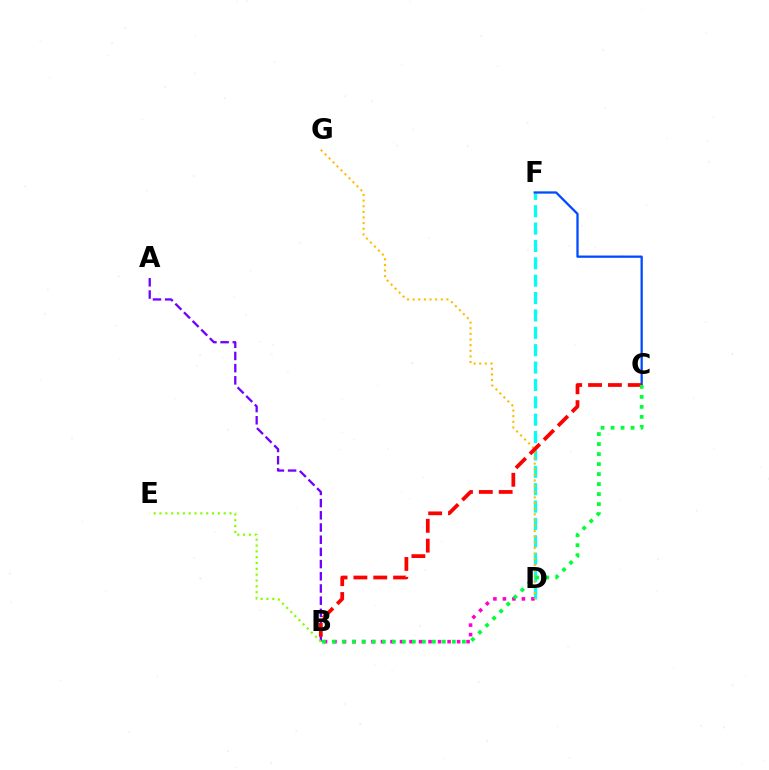{('D', 'F'): [{'color': '#00fff6', 'line_style': 'dashed', 'thickness': 2.36}], ('A', 'B'): [{'color': '#7200ff', 'line_style': 'dashed', 'thickness': 1.66}], ('C', 'F'): [{'color': '#004bff', 'line_style': 'solid', 'thickness': 1.65}], ('B', 'D'): [{'color': '#ff00cf', 'line_style': 'dotted', 'thickness': 2.58}], ('D', 'G'): [{'color': '#ffbd00', 'line_style': 'dotted', 'thickness': 1.53}], ('B', 'C'): [{'color': '#ff0000', 'line_style': 'dashed', 'thickness': 2.7}, {'color': '#00ff39', 'line_style': 'dotted', 'thickness': 2.72}], ('B', 'E'): [{'color': '#84ff00', 'line_style': 'dotted', 'thickness': 1.58}]}